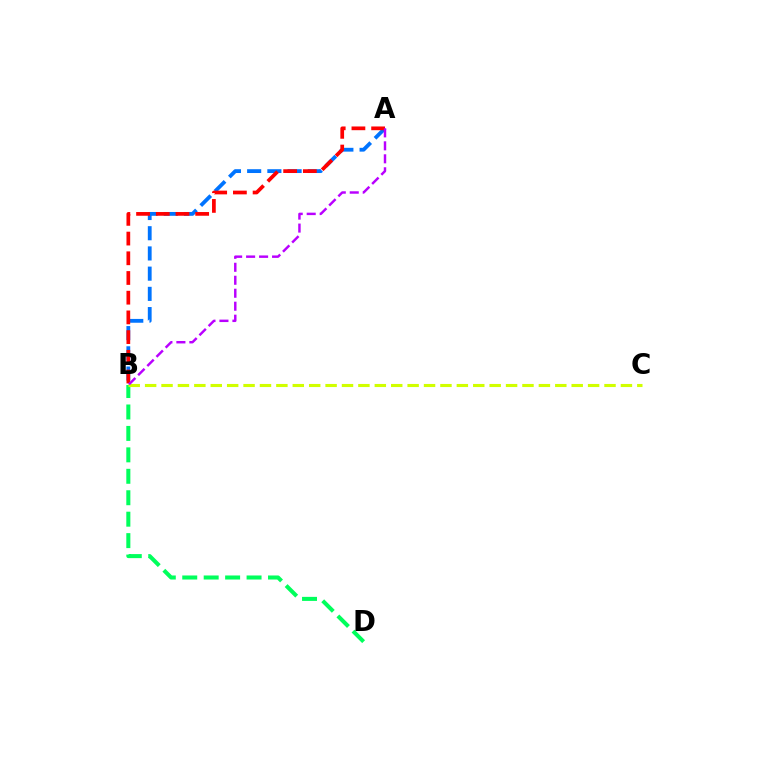{('B', 'D'): [{'color': '#00ff5c', 'line_style': 'dashed', 'thickness': 2.91}], ('A', 'B'): [{'color': '#0074ff', 'line_style': 'dashed', 'thickness': 2.75}, {'color': '#ff0000', 'line_style': 'dashed', 'thickness': 2.68}, {'color': '#b900ff', 'line_style': 'dashed', 'thickness': 1.76}], ('B', 'C'): [{'color': '#d1ff00', 'line_style': 'dashed', 'thickness': 2.23}]}